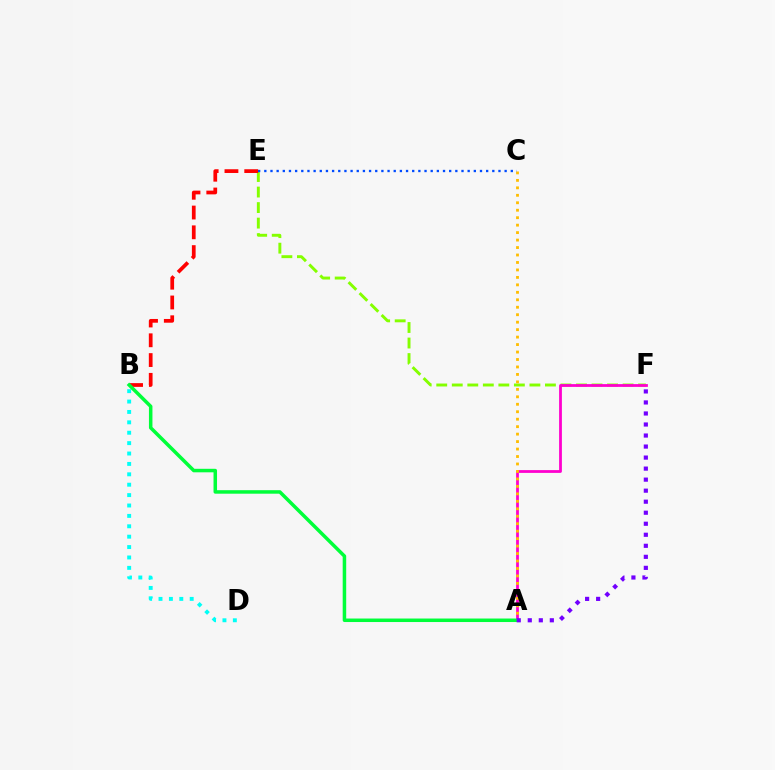{('E', 'F'): [{'color': '#84ff00', 'line_style': 'dashed', 'thickness': 2.11}], ('B', 'D'): [{'color': '#00fff6', 'line_style': 'dotted', 'thickness': 2.82}], ('A', 'F'): [{'color': '#ff00cf', 'line_style': 'solid', 'thickness': 2.0}, {'color': '#7200ff', 'line_style': 'dotted', 'thickness': 3.0}], ('B', 'E'): [{'color': '#ff0000', 'line_style': 'dashed', 'thickness': 2.69}], ('A', 'C'): [{'color': '#ffbd00', 'line_style': 'dotted', 'thickness': 2.03}], ('A', 'B'): [{'color': '#00ff39', 'line_style': 'solid', 'thickness': 2.52}], ('C', 'E'): [{'color': '#004bff', 'line_style': 'dotted', 'thickness': 1.67}]}